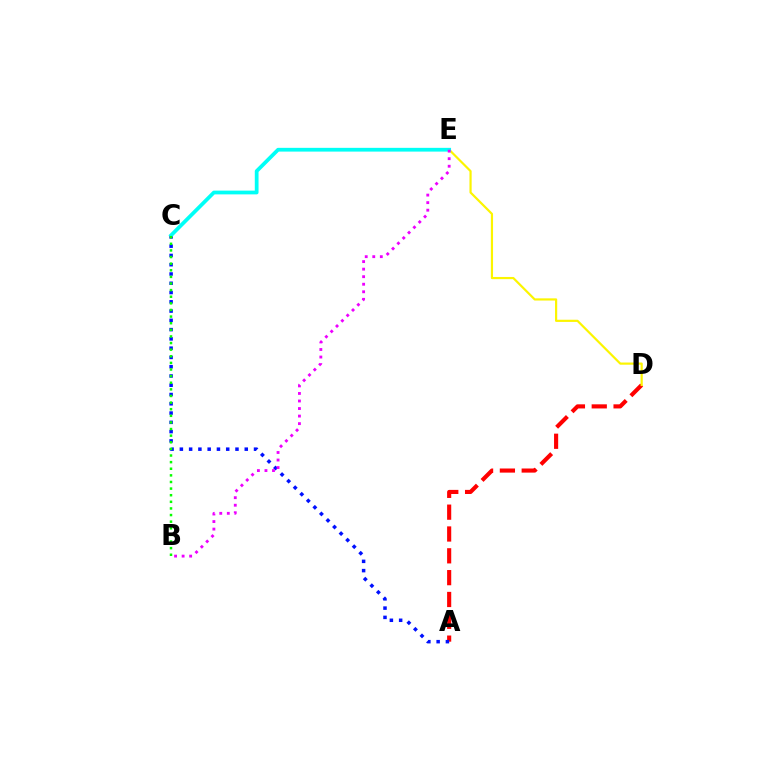{('A', 'D'): [{'color': '#ff0000', 'line_style': 'dashed', 'thickness': 2.97}], ('D', 'E'): [{'color': '#fcf500', 'line_style': 'solid', 'thickness': 1.57}], ('A', 'C'): [{'color': '#0010ff', 'line_style': 'dotted', 'thickness': 2.52}], ('C', 'E'): [{'color': '#00fff6', 'line_style': 'solid', 'thickness': 2.7}], ('B', 'C'): [{'color': '#08ff00', 'line_style': 'dotted', 'thickness': 1.8}], ('B', 'E'): [{'color': '#ee00ff', 'line_style': 'dotted', 'thickness': 2.05}]}